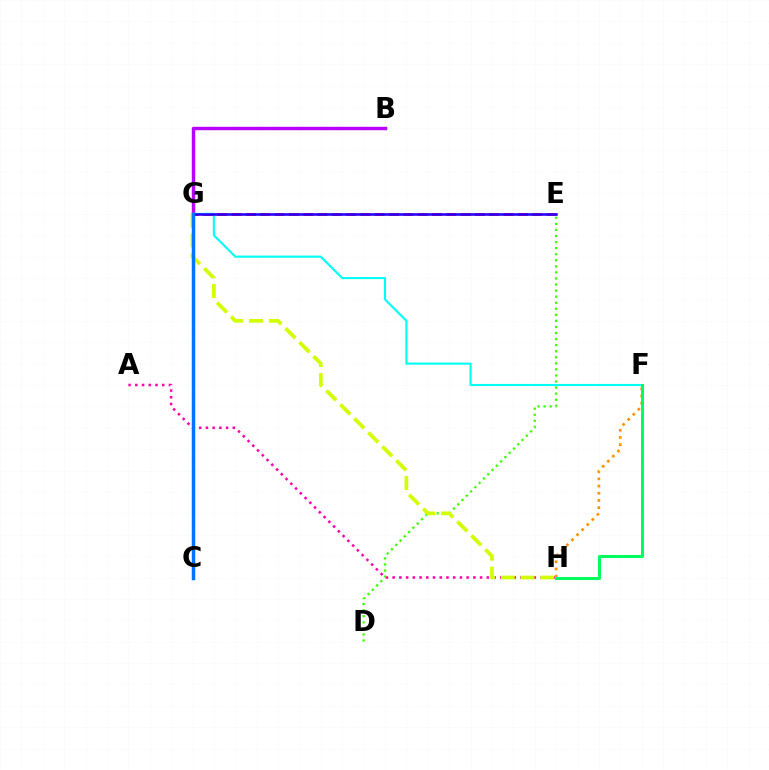{('B', 'G'): [{'color': '#b900ff', 'line_style': 'solid', 'thickness': 2.47}], ('A', 'H'): [{'color': '#ff00ac', 'line_style': 'dotted', 'thickness': 1.83}], ('E', 'G'): [{'color': '#ff0000', 'line_style': 'dashed', 'thickness': 1.94}, {'color': '#2500ff', 'line_style': 'solid', 'thickness': 1.86}], ('D', 'E'): [{'color': '#3dff00', 'line_style': 'dotted', 'thickness': 1.65}], ('F', 'G'): [{'color': '#00fff6', 'line_style': 'solid', 'thickness': 1.52}], ('F', 'H'): [{'color': '#ff9400', 'line_style': 'dotted', 'thickness': 1.95}, {'color': '#00ff5c', 'line_style': 'solid', 'thickness': 2.16}], ('G', 'H'): [{'color': '#d1ff00', 'line_style': 'dashed', 'thickness': 2.69}], ('C', 'G'): [{'color': '#0074ff', 'line_style': 'solid', 'thickness': 2.5}]}